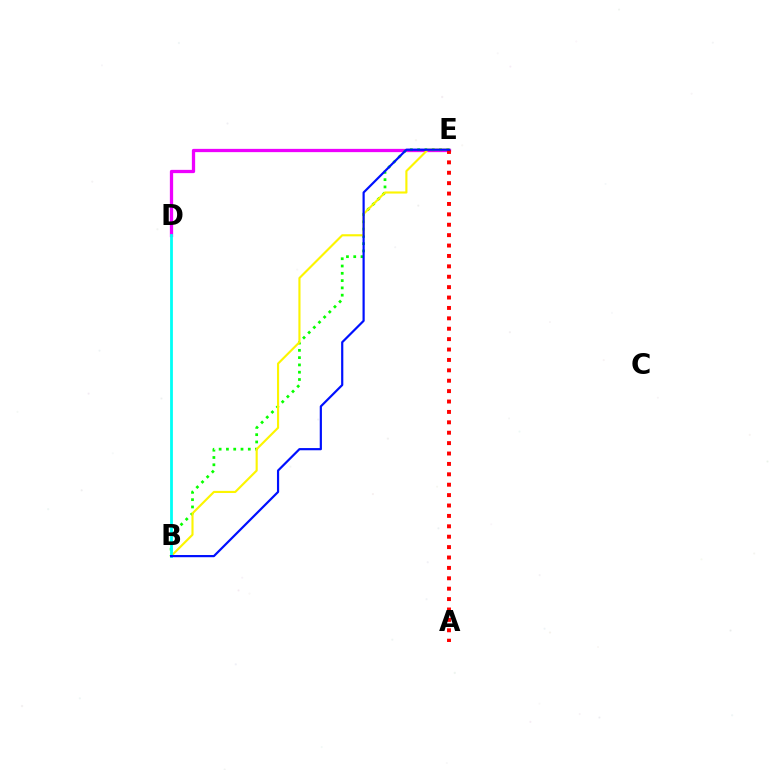{('D', 'E'): [{'color': '#ee00ff', 'line_style': 'solid', 'thickness': 2.36}], ('B', 'E'): [{'color': '#08ff00', 'line_style': 'dotted', 'thickness': 1.98}, {'color': '#fcf500', 'line_style': 'solid', 'thickness': 1.53}, {'color': '#0010ff', 'line_style': 'solid', 'thickness': 1.58}], ('A', 'E'): [{'color': '#ff0000', 'line_style': 'dotted', 'thickness': 2.83}], ('B', 'D'): [{'color': '#00fff6', 'line_style': 'solid', 'thickness': 2.01}]}